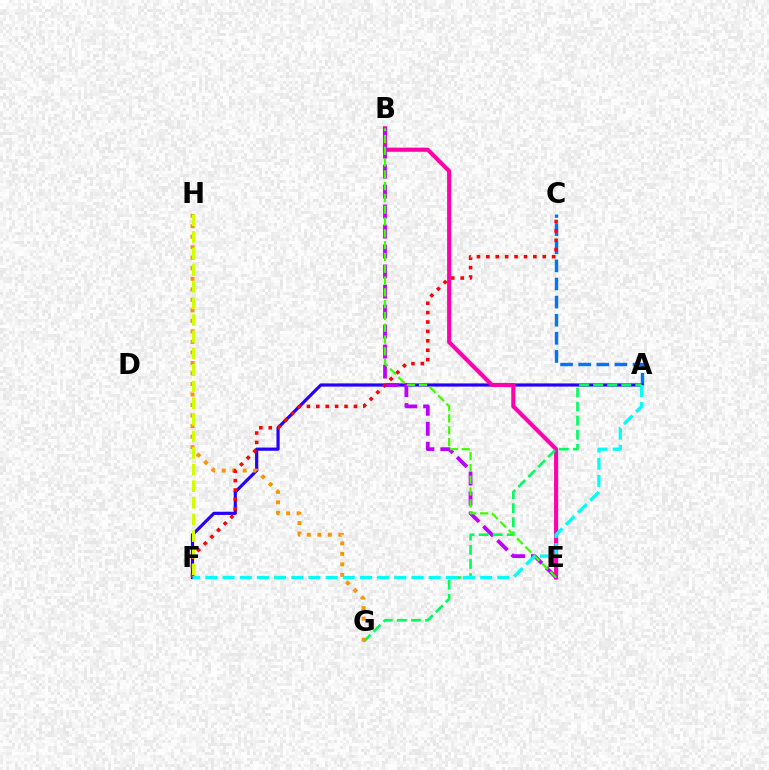{('A', 'C'): [{'color': '#0074ff', 'line_style': 'dashed', 'thickness': 2.46}], ('A', 'F'): [{'color': '#2500ff', 'line_style': 'solid', 'thickness': 2.29}, {'color': '#00fff6', 'line_style': 'dashed', 'thickness': 2.33}], ('B', 'E'): [{'color': '#ff00ac', 'line_style': 'solid', 'thickness': 2.97}, {'color': '#b900ff', 'line_style': 'dashed', 'thickness': 2.72}, {'color': '#3dff00', 'line_style': 'dashed', 'thickness': 1.6}], ('A', 'G'): [{'color': '#00ff5c', 'line_style': 'dashed', 'thickness': 1.91}], ('G', 'H'): [{'color': '#ff9400', 'line_style': 'dotted', 'thickness': 2.86}], ('C', 'F'): [{'color': '#ff0000', 'line_style': 'dotted', 'thickness': 2.56}], ('F', 'H'): [{'color': '#d1ff00', 'line_style': 'dashed', 'thickness': 2.26}]}